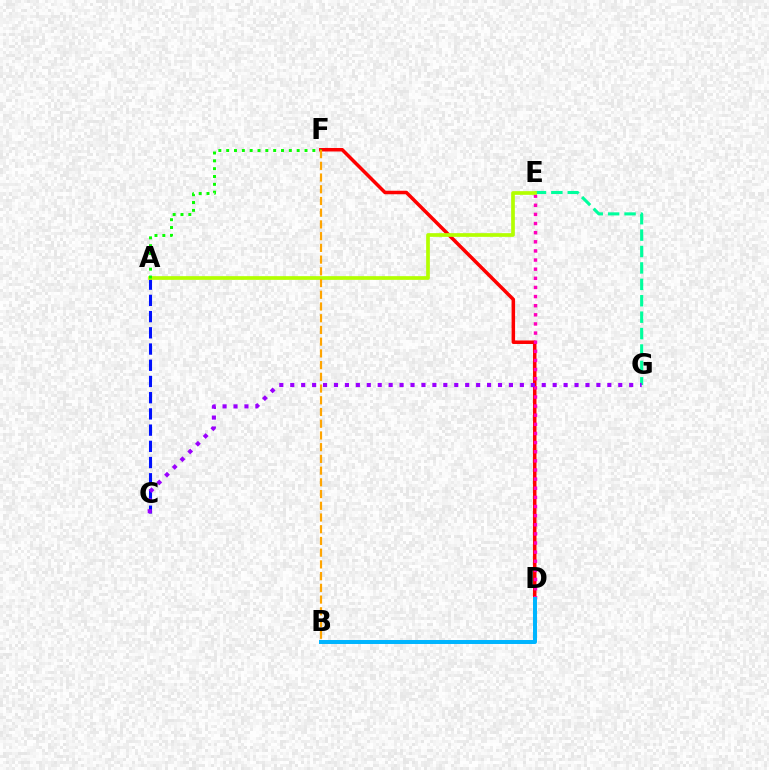{('E', 'G'): [{'color': '#00ff9d', 'line_style': 'dashed', 'thickness': 2.23}], ('D', 'F'): [{'color': '#ff0000', 'line_style': 'solid', 'thickness': 2.53}], ('D', 'E'): [{'color': '#ff00bd', 'line_style': 'dotted', 'thickness': 2.48}], ('A', 'C'): [{'color': '#0010ff', 'line_style': 'dashed', 'thickness': 2.2}], ('A', 'E'): [{'color': '#b3ff00', 'line_style': 'solid', 'thickness': 2.66}], ('B', 'D'): [{'color': '#00b5ff', 'line_style': 'solid', 'thickness': 2.86}], ('C', 'G'): [{'color': '#9b00ff', 'line_style': 'dotted', 'thickness': 2.97}], ('A', 'F'): [{'color': '#08ff00', 'line_style': 'dotted', 'thickness': 2.13}], ('B', 'F'): [{'color': '#ffa500', 'line_style': 'dashed', 'thickness': 1.59}]}